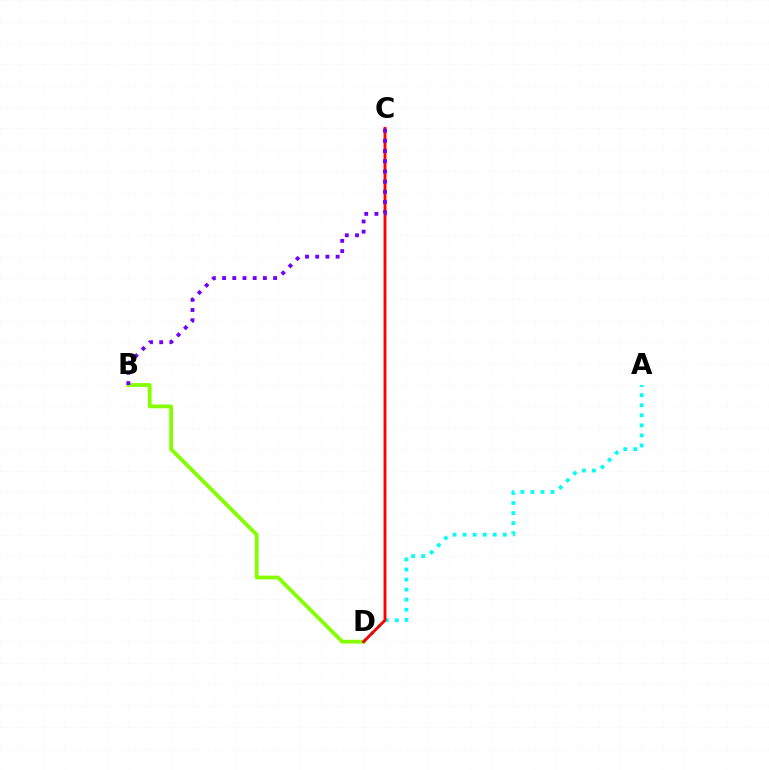{('A', 'D'): [{'color': '#00fff6', 'line_style': 'dotted', 'thickness': 2.73}], ('B', 'D'): [{'color': '#84ff00', 'line_style': 'solid', 'thickness': 2.72}], ('C', 'D'): [{'color': '#ff0000', 'line_style': 'solid', 'thickness': 2.07}], ('B', 'C'): [{'color': '#7200ff', 'line_style': 'dotted', 'thickness': 2.77}]}